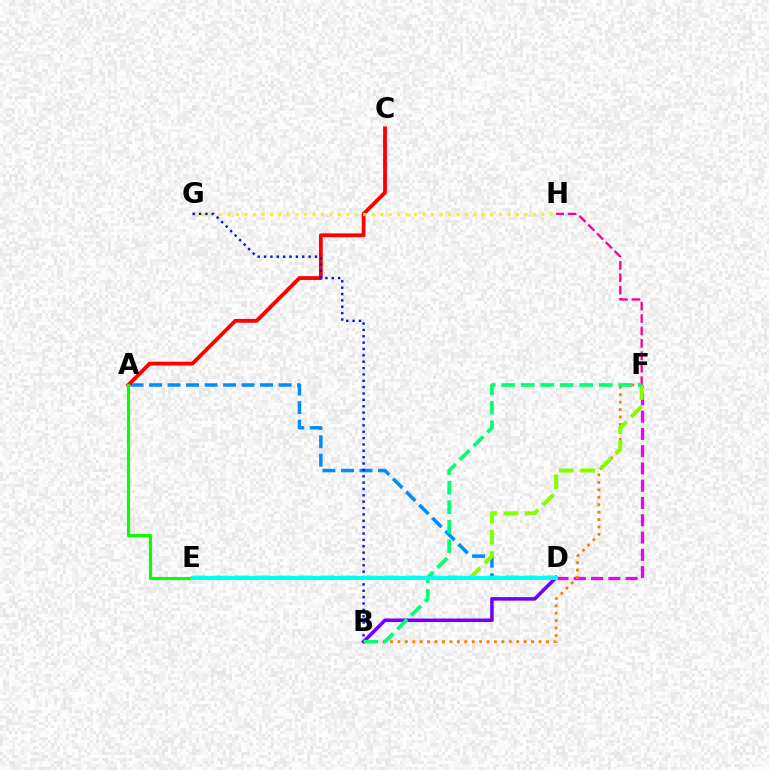{('A', 'D'): [{'color': '#008cff', 'line_style': 'dashed', 'thickness': 2.51}], ('D', 'F'): [{'color': '#ee00ff', 'line_style': 'dashed', 'thickness': 2.35}], ('B', 'F'): [{'color': '#ff7c00', 'line_style': 'dotted', 'thickness': 2.02}, {'color': '#00ff74', 'line_style': 'dashed', 'thickness': 2.65}], ('A', 'C'): [{'color': '#ff0000', 'line_style': 'solid', 'thickness': 2.75}], ('E', 'F'): [{'color': '#84ff00', 'line_style': 'dashed', 'thickness': 2.91}], ('G', 'H'): [{'color': '#fcf500', 'line_style': 'dotted', 'thickness': 2.3}], ('B', 'G'): [{'color': '#0010ff', 'line_style': 'dotted', 'thickness': 1.73}], ('A', 'E'): [{'color': '#08ff00', 'line_style': 'solid', 'thickness': 2.25}], ('B', 'D'): [{'color': '#7200ff', 'line_style': 'solid', 'thickness': 2.56}], ('F', 'H'): [{'color': '#ff0094', 'line_style': 'dashed', 'thickness': 1.69}], ('D', 'E'): [{'color': '#00fff6', 'line_style': 'solid', 'thickness': 2.86}]}